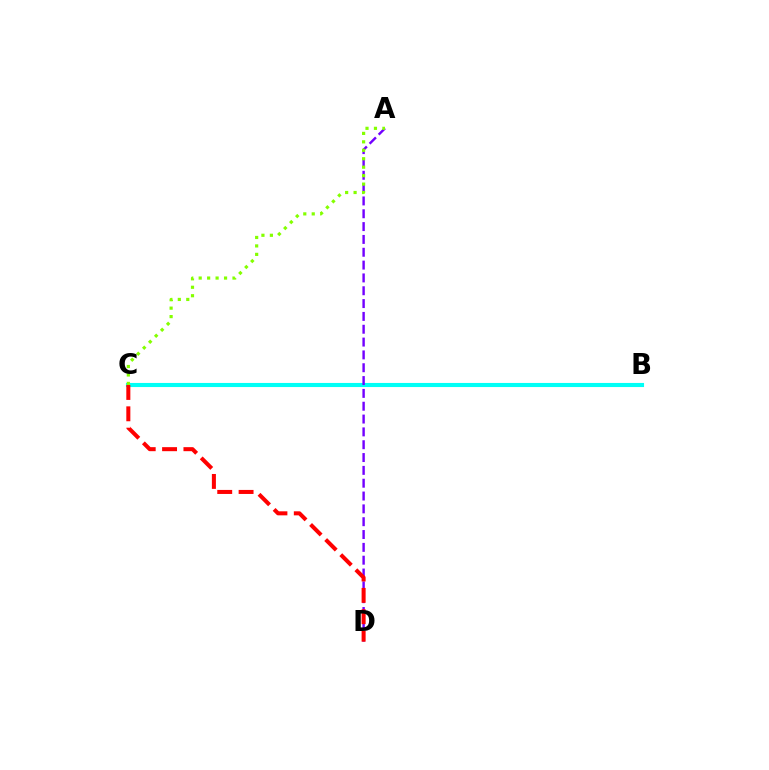{('B', 'C'): [{'color': '#00fff6', 'line_style': 'solid', 'thickness': 2.95}], ('A', 'D'): [{'color': '#7200ff', 'line_style': 'dashed', 'thickness': 1.74}], ('C', 'D'): [{'color': '#ff0000', 'line_style': 'dashed', 'thickness': 2.9}], ('A', 'C'): [{'color': '#84ff00', 'line_style': 'dotted', 'thickness': 2.3}]}